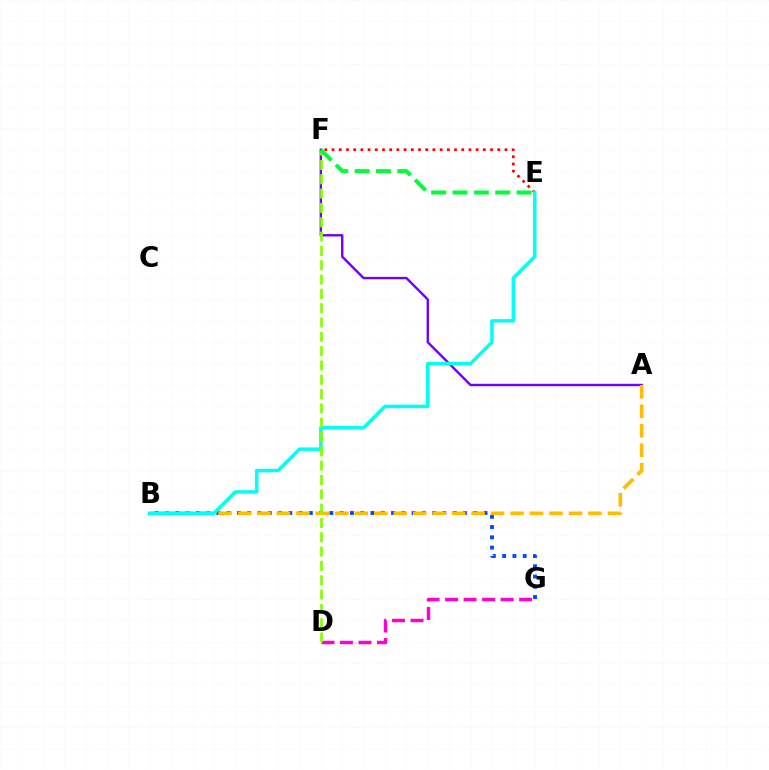{('B', 'G'): [{'color': '#004bff', 'line_style': 'dotted', 'thickness': 2.79}], ('E', 'F'): [{'color': '#ff0000', 'line_style': 'dotted', 'thickness': 1.96}, {'color': '#00ff39', 'line_style': 'dashed', 'thickness': 2.9}], ('D', 'G'): [{'color': '#ff00cf', 'line_style': 'dashed', 'thickness': 2.51}], ('A', 'F'): [{'color': '#7200ff', 'line_style': 'solid', 'thickness': 1.73}], ('A', 'B'): [{'color': '#ffbd00', 'line_style': 'dashed', 'thickness': 2.64}], ('B', 'E'): [{'color': '#00fff6', 'line_style': 'solid', 'thickness': 2.52}], ('D', 'F'): [{'color': '#84ff00', 'line_style': 'dashed', 'thickness': 1.95}]}